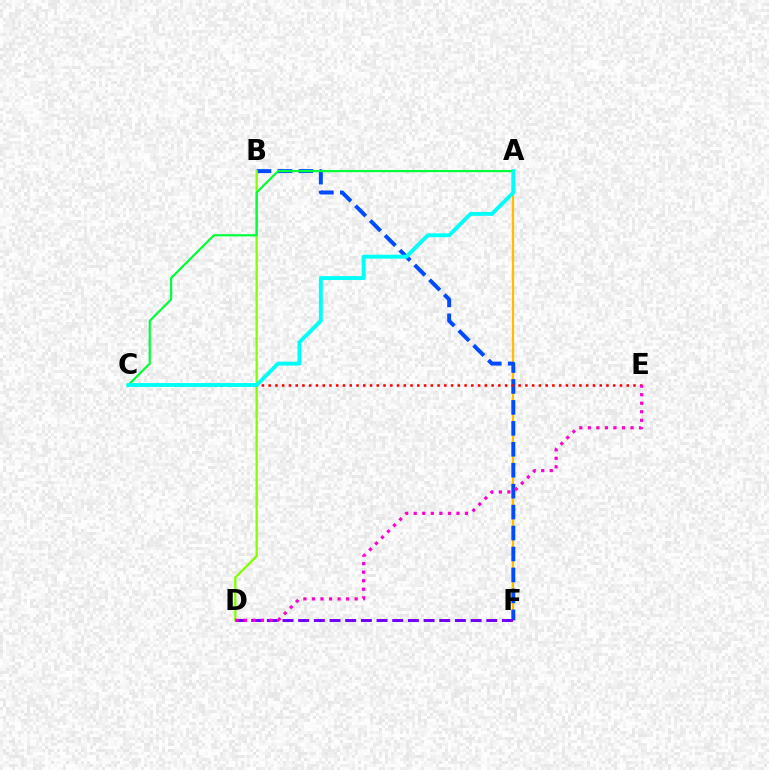{('A', 'F'): [{'color': '#ffbd00', 'line_style': 'solid', 'thickness': 1.65}], ('B', 'F'): [{'color': '#004bff', 'line_style': 'dashed', 'thickness': 2.85}], ('B', 'D'): [{'color': '#84ff00', 'line_style': 'solid', 'thickness': 1.65}], ('C', 'E'): [{'color': '#ff0000', 'line_style': 'dotted', 'thickness': 1.84}], ('A', 'C'): [{'color': '#00ff39', 'line_style': 'solid', 'thickness': 1.57}, {'color': '#00fff6', 'line_style': 'solid', 'thickness': 2.81}], ('D', 'F'): [{'color': '#7200ff', 'line_style': 'dashed', 'thickness': 2.13}], ('D', 'E'): [{'color': '#ff00cf', 'line_style': 'dotted', 'thickness': 2.32}]}